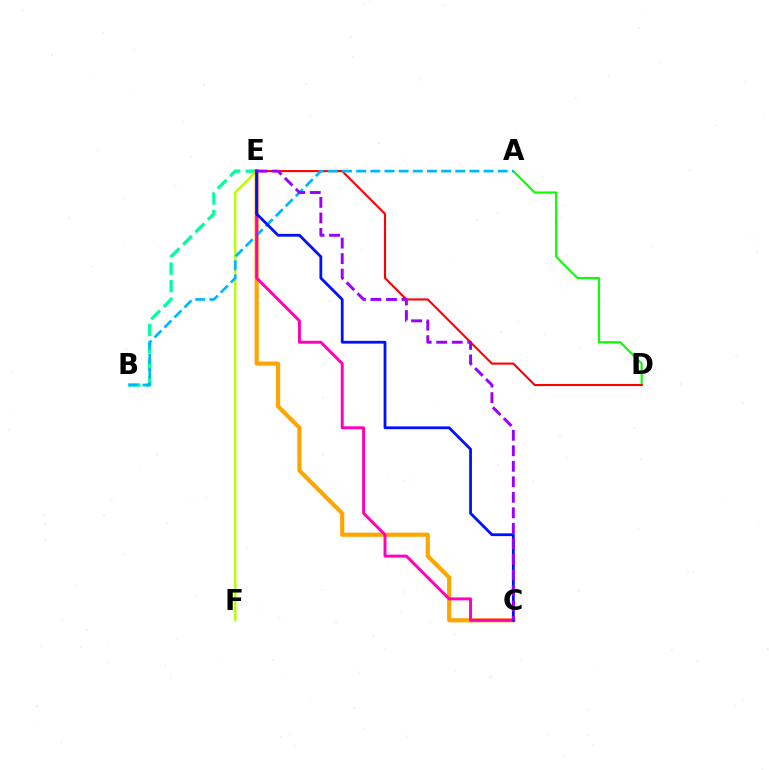{('B', 'E'): [{'color': '#00ff9d', 'line_style': 'dashed', 'thickness': 2.39}], ('E', 'F'): [{'color': '#b3ff00', 'line_style': 'solid', 'thickness': 1.71}], ('A', 'D'): [{'color': '#08ff00', 'line_style': 'solid', 'thickness': 1.53}], ('D', 'E'): [{'color': '#ff0000', 'line_style': 'solid', 'thickness': 1.51}], ('C', 'E'): [{'color': '#ffa500', 'line_style': 'solid', 'thickness': 2.99}, {'color': '#ff00bd', 'line_style': 'solid', 'thickness': 2.12}, {'color': '#0010ff', 'line_style': 'solid', 'thickness': 2.0}, {'color': '#9b00ff', 'line_style': 'dashed', 'thickness': 2.11}], ('A', 'B'): [{'color': '#00b5ff', 'line_style': 'dashed', 'thickness': 1.92}]}